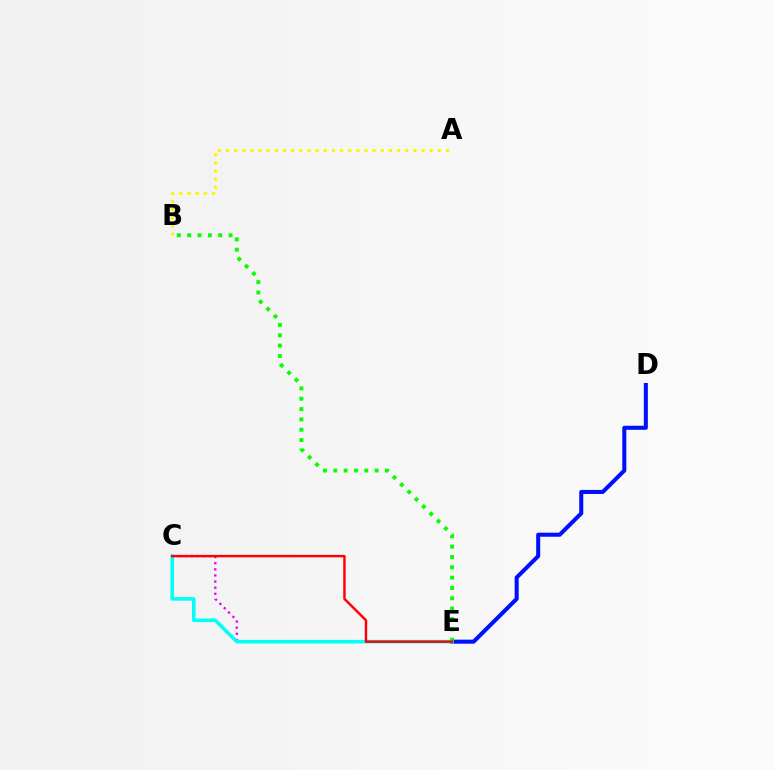{('C', 'E'): [{'color': '#ee00ff', 'line_style': 'dotted', 'thickness': 1.66}, {'color': '#00fff6', 'line_style': 'solid', 'thickness': 2.55}, {'color': '#ff0000', 'line_style': 'solid', 'thickness': 1.75}], ('D', 'E'): [{'color': '#0010ff', 'line_style': 'solid', 'thickness': 2.91}], ('A', 'B'): [{'color': '#fcf500', 'line_style': 'dotted', 'thickness': 2.21}], ('B', 'E'): [{'color': '#08ff00', 'line_style': 'dotted', 'thickness': 2.81}]}